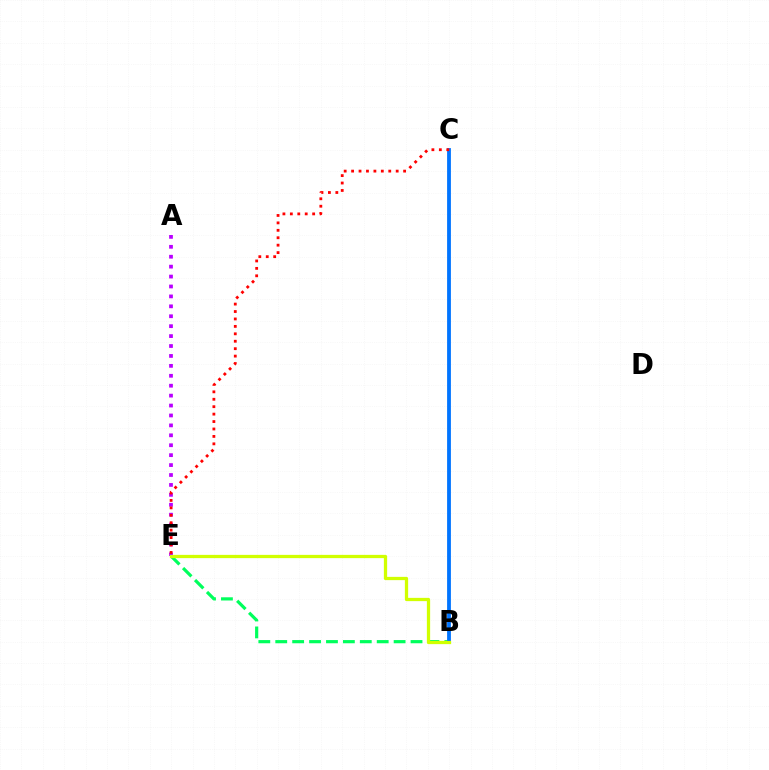{('B', 'E'): [{'color': '#00ff5c', 'line_style': 'dashed', 'thickness': 2.3}, {'color': '#d1ff00', 'line_style': 'solid', 'thickness': 2.35}], ('A', 'E'): [{'color': '#b900ff', 'line_style': 'dotted', 'thickness': 2.7}], ('B', 'C'): [{'color': '#0074ff', 'line_style': 'solid', 'thickness': 2.74}], ('C', 'E'): [{'color': '#ff0000', 'line_style': 'dotted', 'thickness': 2.02}]}